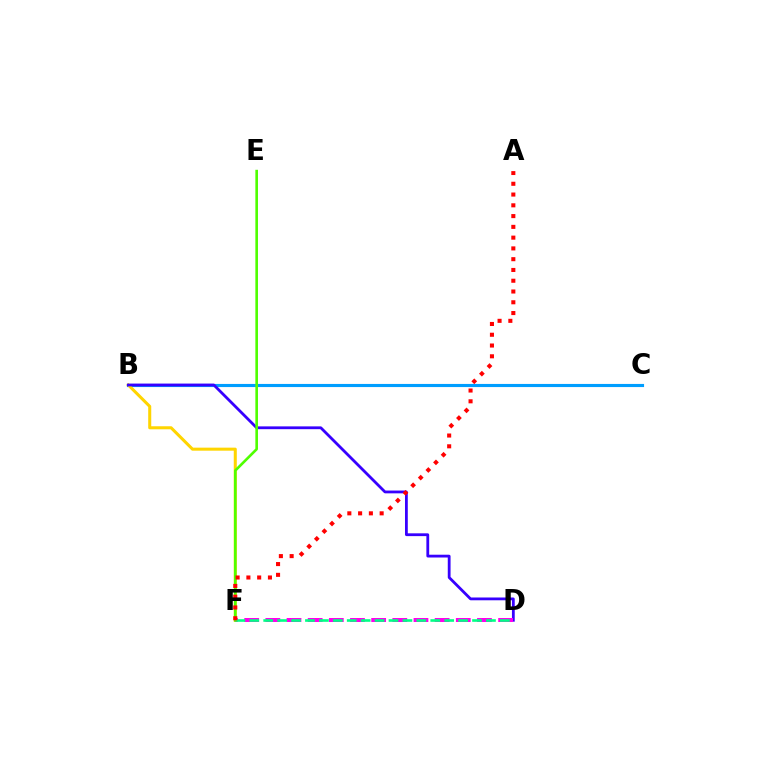{('B', 'C'): [{'color': '#009eff', 'line_style': 'solid', 'thickness': 2.25}], ('B', 'F'): [{'color': '#ffd500', 'line_style': 'solid', 'thickness': 2.19}], ('B', 'D'): [{'color': '#3700ff', 'line_style': 'solid', 'thickness': 2.01}], ('D', 'F'): [{'color': '#ff00ed', 'line_style': 'dashed', 'thickness': 2.87}, {'color': '#00ff86', 'line_style': 'dashed', 'thickness': 1.89}], ('E', 'F'): [{'color': '#4fff00', 'line_style': 'solid', 'thickness': 1.89}], ('A', 'F'): [{'color': '#ff0000', 'line_style': 'dotted', 'thickness': 2.93}]}